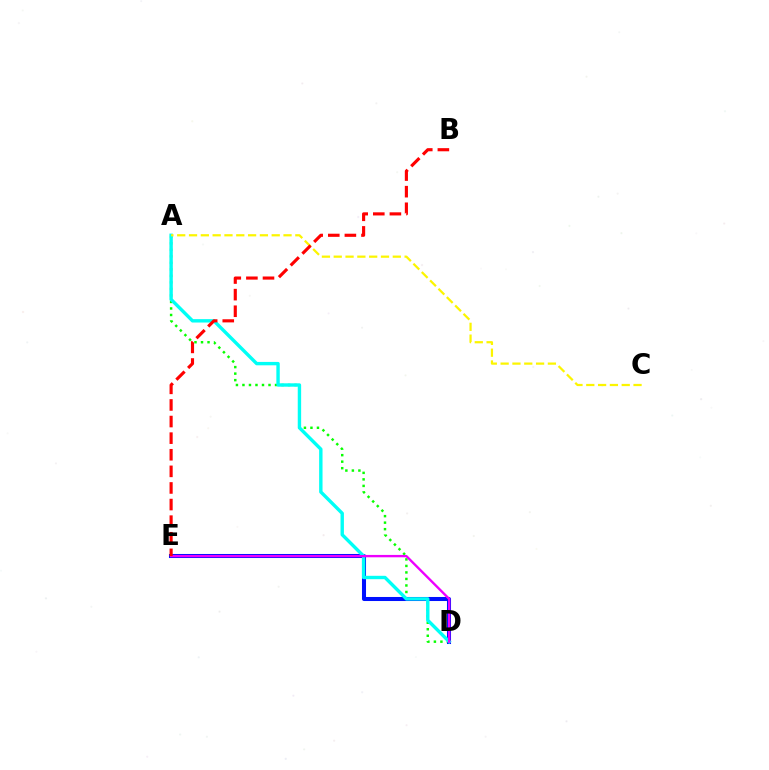{('A', 'D'): [{'color': '#08ff00', 'line_style': 'dotted', 'thickness': 1.77}, {'color': '#00fff6', 'line_style': 'solid', 'thickness': 2.44}], ('D', 'E'): [{'color': '#0010ff', 'line_style': 'solid', 'thickness': 2.91}, {'color': '#ee00ff', 'line_style': 'solid', 'thickness': 1.7}], ('A', 'C'): [{'color': '#fcf500', 'line_style': 'dashed', 'thickness': 1.6}], ('B', 'E'): [{'color': '#ff0000', 'line_style': 'dashed', 'thickness': 2.26}]}